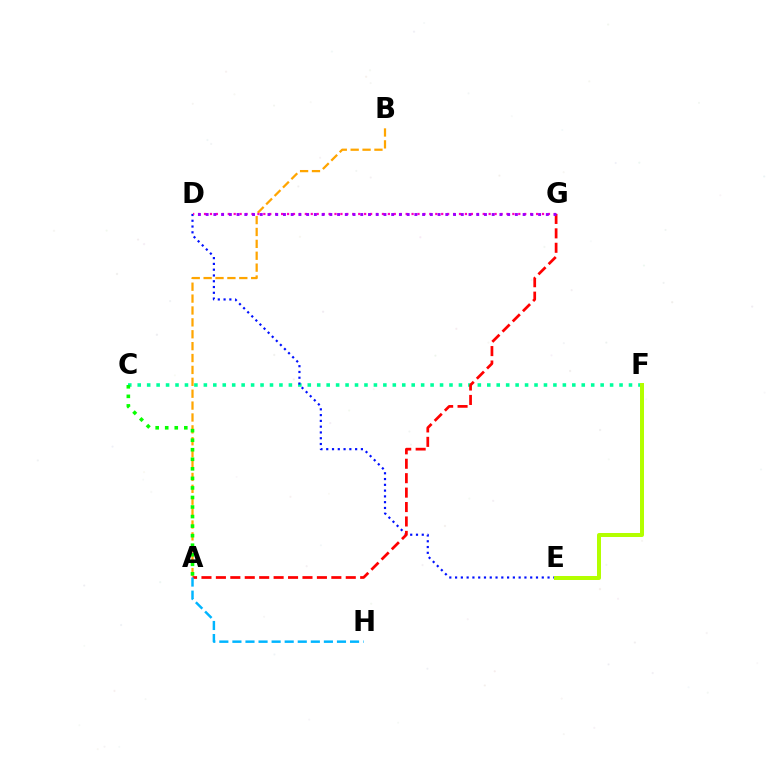{('A', 'B'): [{'color': '#ffa500', 'line_style': 'dashed', 'thickness': 1.62}], ('C', 'F'): [{'color': '#00ff9d', 'line_style': 'dotted', 'thickness': 2.57}], ('A', 'C'): [{'color': '#08ff00', 'line_style': 'dotted', 'thickness': 2.59}], ('D', 'E'): [{'color': '#0010ff', 'line_style': 'dotted', 'thickness': 1.57}], ('D', 'G'): [{'color': '#ff00bd', 'line_style': 'dotted', 'thickness': 1.61}, {'color': '#9b00ff', 'line_style': 'dotted', 'thickness': 2.1}], ('A', 'G'): [{'color': '#ff0000', 'line_style': 'dashed', 'thickness': 1.96}], ('E', 'F'): [{'color': '#b3ff00', 'line_style': 'solid', 'thickness': 2.88}], ('A', 'H'): [{'color': '#00b5ff', 'line_style': 'dashed', 'thickness': 1.78}]}